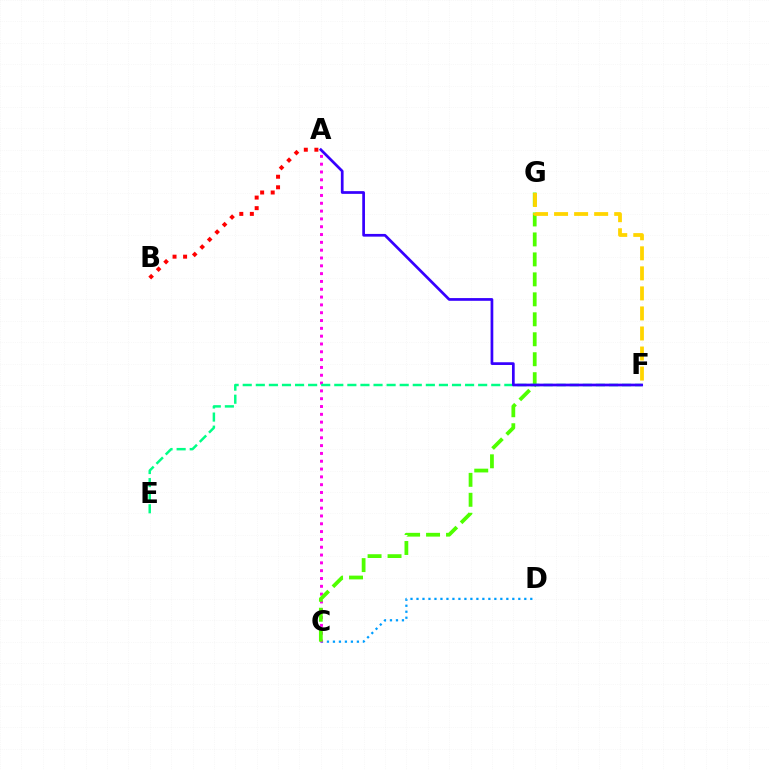{('A', 'B'): [{'color': '#ff0000', 'line_style': 'dotted', 'thickness': 2.87}], ('C', 'D'): [{'color': '#009eff', 'line_style': 'dotted', 'thickness': 1.63}], ('A', 'C'): [{'color': '#ff00ed', 'line_style': 'dotted', 'thickness': 2.12}], ('C', 'G'): [{'color': '#4fff00', 'line_style': 'dashed', 'thickness': 2.71}], ('E', 'F'): [{'color': '#00ff86', 'line_style': 'dashed', 'thickness': 1.78}], ('F', 'G'): [{'color': '#ffd500', 'line_style': 'dashed', 'thickness': 2.72}], ('A', 'F'): [{'color': '#3700ff', 'line_style': 'solid', 'thickness': 1.95}]}